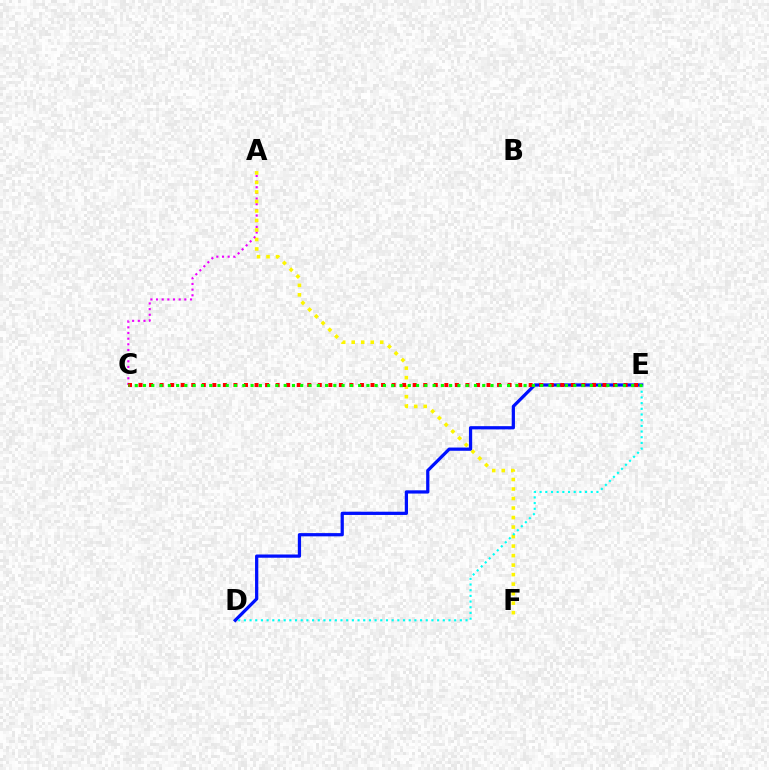{('A', 'C'): [{'color': '#ee00ff', 'line_style': 'dotted', 'thickness': 1.54}], ('D', 'E'): [{'color': '#0010ff', 'line_style': 'solid', 'thickness': 2.33}, {'color': '#00fff6', 'line_style': 'dotted', 'thickness': 1.54}], ('A', 'F'): [{'color': '#fcf500', 'line_style': 'dotted', 'thickness': 2.58}], ('C', 'E'): [{'color': '#ff0000', 'line_style': 'dotted', 'thickness': 2.87}, {'color': '#08ff00', 'line_style': 'dotted', 'thickness': 2.25}]}